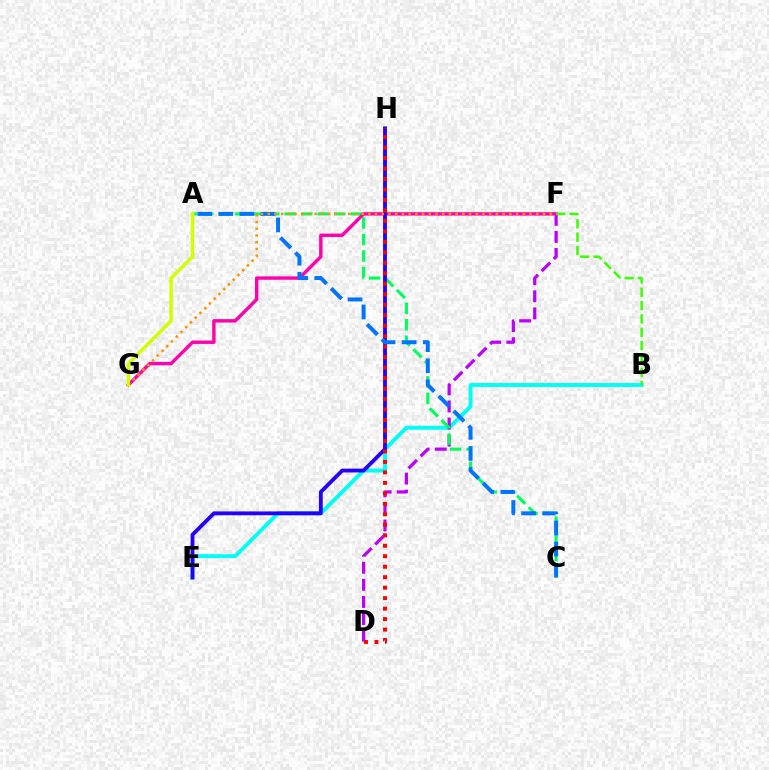{('B', 'E'): [{'color': '#00fff6', 'line_style': 'solid', 'thickness': 2.83}], ('D', 'F'): [{'color': '#b900ff', 'line_style': 'dashed', 'thickness': 2.32}], ('A', 'C'): [{'color': '#00ff5c', 'line_style': 'dashed', 'thickness': 2.24}, {'color': '#0074ff', 'line_style': 'dashed', 'thickness': 2.86}], ('F', 'G'): [{'color': '#ff00ac', 'line_style': 'solid', 'thickness': 2.45}, {'color': '#ff9400', 'line_style': 'dotted', 'thickness': 1.82}], ('E', 'H'): [{'color': '#2500ff', 'line_style': 'solid', 'thickness': 2.76}], ('B', 'F'): [{'color': '#3dff00', 'line_style': 'dashed', 'thickness': 1.81}], ('D', 'H'): [{'color': '#ff0000', 'line_style': 'dotted', 'thickness': 2.85}], ('A', 'G'): [{'color': '#d1ff00', 'line_style': 'solid', 'thickness': 2.46}]}